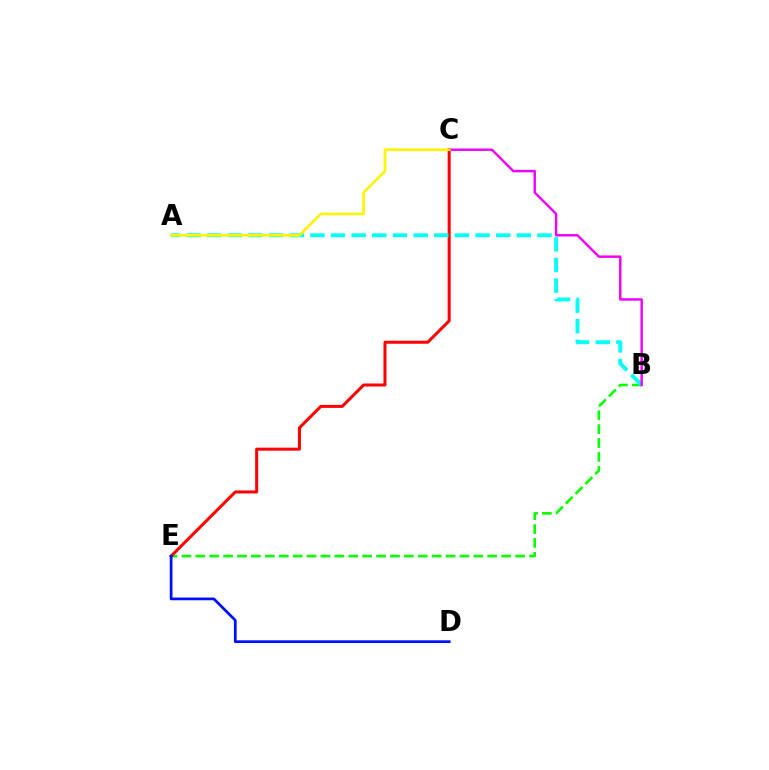{('B', 'E'): [{'color': '#08ff00', 'line_style': 'dashed', 'thickness': 1.89}], ('C', 'E'): [{'color': '#ff0000', 'line_style': 'solid', 'thickness': 2.17}], ('A', 'B'): [{'color': '#00fff6', 'line_style': 'dashed', 'thickness': 2.81}], ('B', 'C'): [{'color': '#ee00ff', 'line_style': 'solid', 'thickness': 1.75}], ('A', 'C'): [{'color': '#fcf500', 'line_style': 'solid', 'thickness': 1.93}], ('D', 'E'): [{'color': '#0010ff', 'line_style': 'solid', 'thickness': 1.97}]}